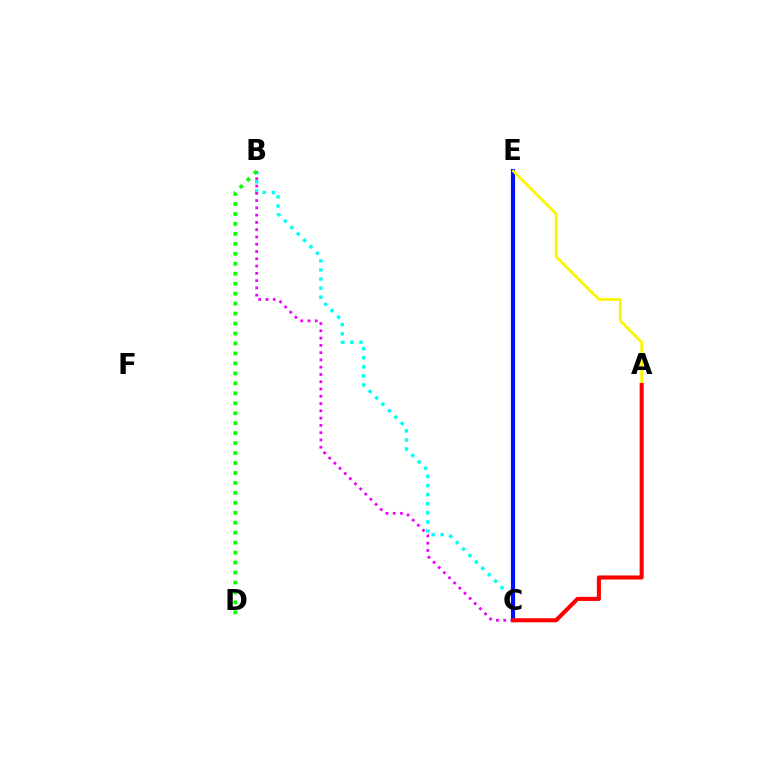{('B', 'C'): [{'color': '#00fff6', 'line_style': 'dotted', 'thickness': 2.47}, {'color': '#ee00ff', 'line_style': 'dotted', 'thickness': 1.98}], ('C', 'E'): [{'color': '#0010ff', 'line_style': 'solid', 'thickness': 2.98}], ('B', 'D'): [{'color': '#08ff00', 'line_style': 'dotted', 'thickness': 2.71}], ('A', 'E'): [{'color': '#fcf500', 'line_style': 'solid', 'thickness': 1.93}], ('A', 'C'): [{'color': '#ff0000', 'line_style': 'solid', 'thickness': 2.94}]}